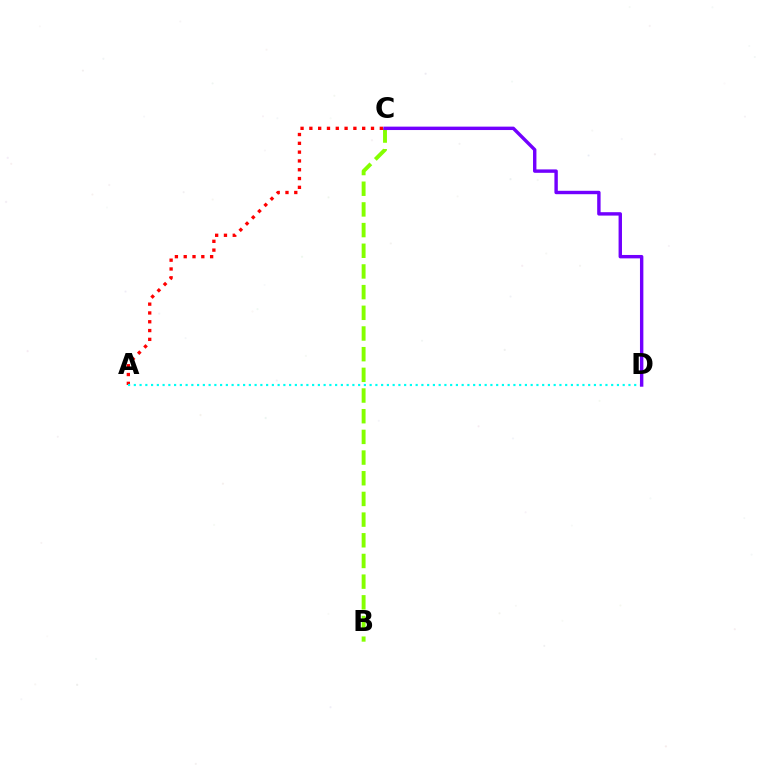{('A', 'C'): [{'color': '#ff0000', 'line_style': 'dotted', 'thickness': 2.39}], ('A', 'D'): [{'color': '#00fff6', 'line_style': 'dotted', 'thickness': 1.56}], ('B', 'C'): [{'color': '#84ff00', 'line_style': 'dashed', 'thickness': 2.81}], ('C', 'D'): [{'color': '#7200ff', 'line_style': 'solid', 'thickness': 2.45}]}